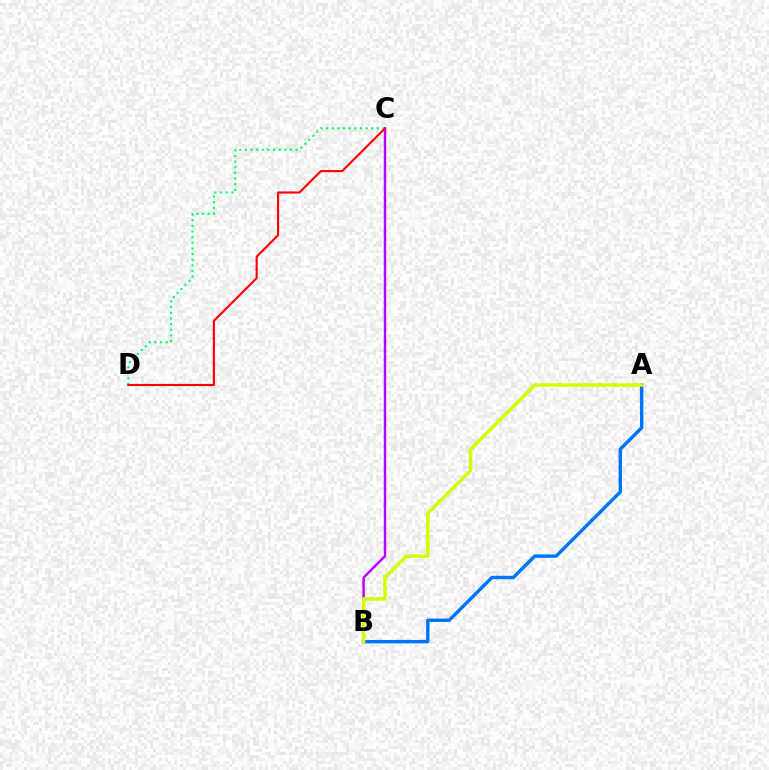{('A', 'B'): [{'color': '#0074ff', 'line_style': 'solid', 'thickness': 2.44}, {'color': '#d1ff00', 'line_style': 'solid', 'thickness': 2.5}], ('B', 'C'): [{'color': '#b900ff', 'line_style': 'solid', 'thickness': 1.74}], ('C', 'D'): [{'color': '#00ff5c', 'line_style': 'dotted', 'thickness': 1.53}, {'color': '#ff0000', 'line_style': 'solid', 'thickness': 1.53}]}